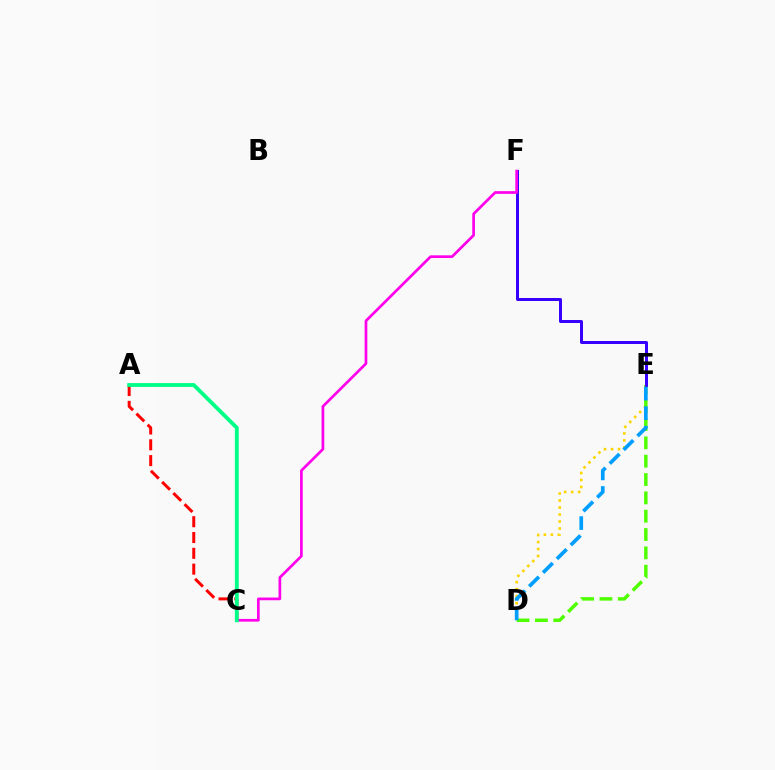{('D', 'E'): [{'color': '#ffd500', 'line_style': 'dotted', 'thickness': 1.9}, {'color': '#4fff00', 'line_style': 'dashed', 'thickness': 2.49}, {'color': '#009eff', 'line_style': 'dashed', 'thickness': 2.65}], ('A', 'C'): [{'color': '#ff0000', 'line_style': 'dashed', 'thickness': 2.15}, {'color': '#00ff86', 'line_style': 'solid', 'thickness': 2.77}], ('E', 'F'): [{'color': '#3700ff', 'line_style': 'solid', 'thickness': 2.15}], ('C', 'F'): [{'color': '#ff00ed', 'line_style': 'solid', 'thickness': 1.95}]}